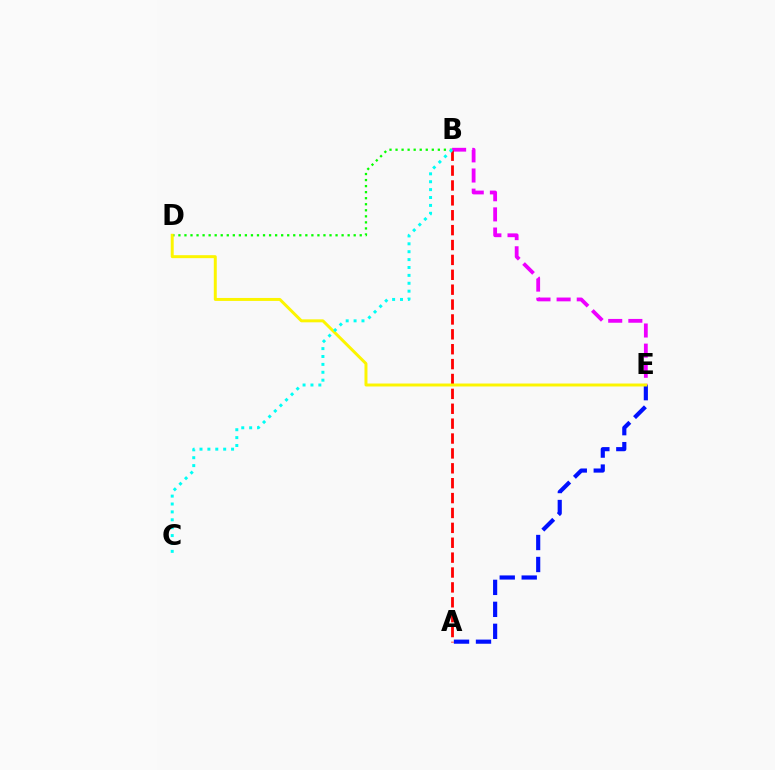{('B', 'E'): [{'color': '#ee00ff', 'line_style': 'dashed', 'thickness': 2.74}], ('B', 'D'): [{'color': '#08ff00', 'line_style': 'dotted', 'thickness': 1.64}], ('A', 'E'): [{'color': '#0010ff', 'line_style': 'dashed', 'thickness': 2.99}], ('A', 'B'): [{'color': '#ff0000', 'line_style': 'dashed', 'thickness': 2.02}], ('D', 'E'): [{'color': '#fcf500', 'line_style': 'solid', 'thickness': 2.14}], ('B', 'C'): [{'color': '#00fff6', 'line_style': 'dotted', 'thickness': 2.14}]}